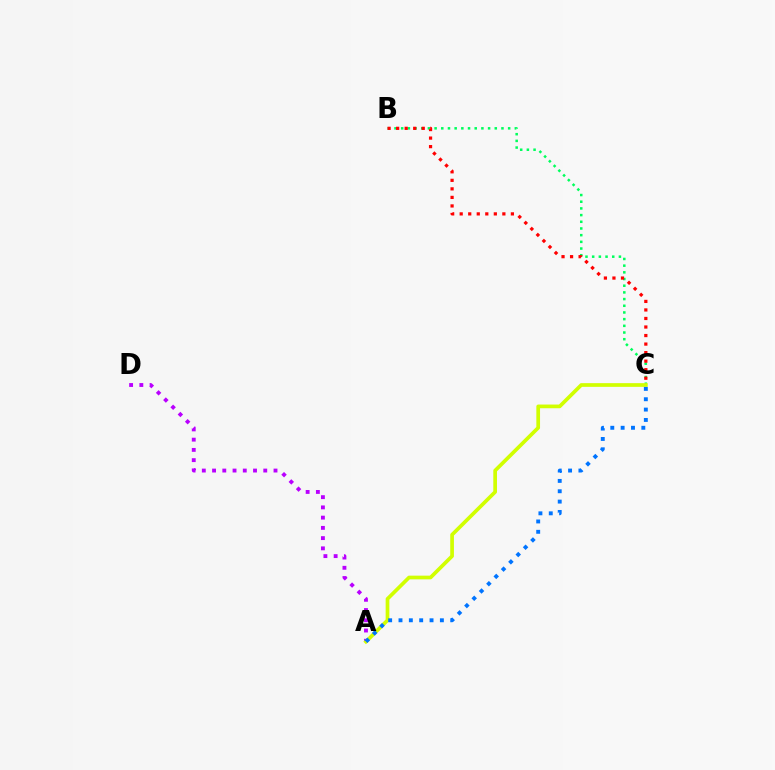{('B', 'C'): [{'color': '#00ff5c', 'line_style': 'dotted', 'thickness': 1.82}, {'color': '#ff0000', 'line_style': 'dotted', 'thickness': 2.32}], ('A', 'D'): [{'color': '#b900ff', 'line_style': 'dotted', 'thickness': 2.78}], ('A', 'C'): [{'color': '#d1ff00', 'line_style': 'solid', 'thickness': 2.66}, {'color': '#0074ff', 'line_style': 'dotted', 'thickness': 2.81}]}